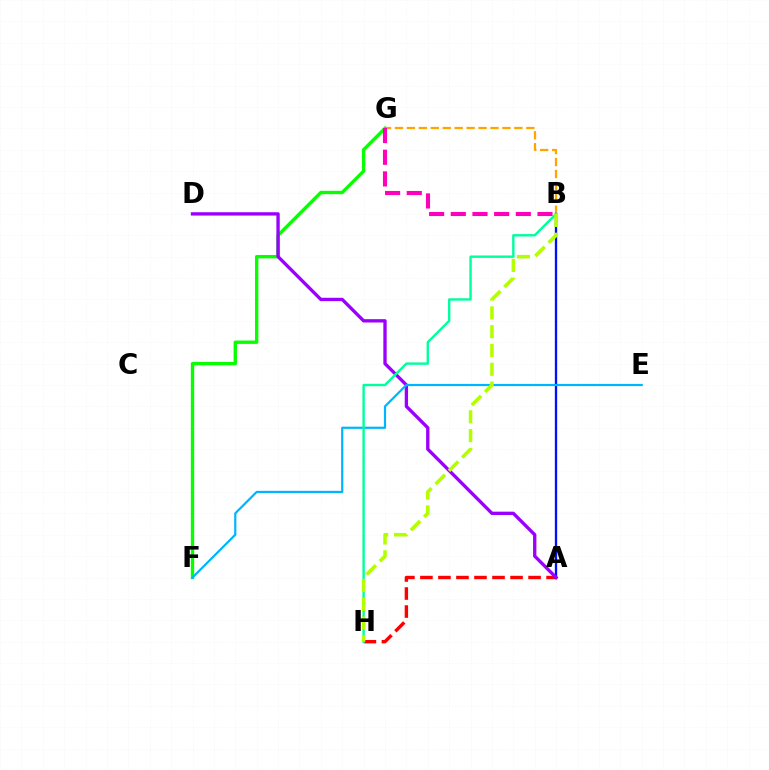{('A', 'H'): [{'color': '#ff0000', 'line_style': 'dashed', 'thickness': 2.45}], ('B', 'G'): [{'color': '#ffa500', 'line_style': 'dashed', 'thickness': 1.62}, {'color': '#ff00bd', 'line_style': 'dashed', 'thickness': 2.94}], ('A', 'B'): [{'color': '#0010ff', 'line_style': 'solid', 'thickness': 1.68}], ('F', 'G'): [{'color': '#08ff00', 'line_style': 'solid', 'thickness': 2.42}], ('A', 'D'): [{'color': '#9b00ff', 'line_style': 'solid', 'thickness': 2.4}], ('E', 'F'): [{'color': '#00b5ff', 'line_style': 'solid', 'thickness': 1.59}], ('B', 'H'): [{'color': '#00ff9d', 'line_style': 'solid', 'thickness': 1.72}, {'color': '#b3ff00', 'line_style': 'dashed', 'thickness': 2.55}]}